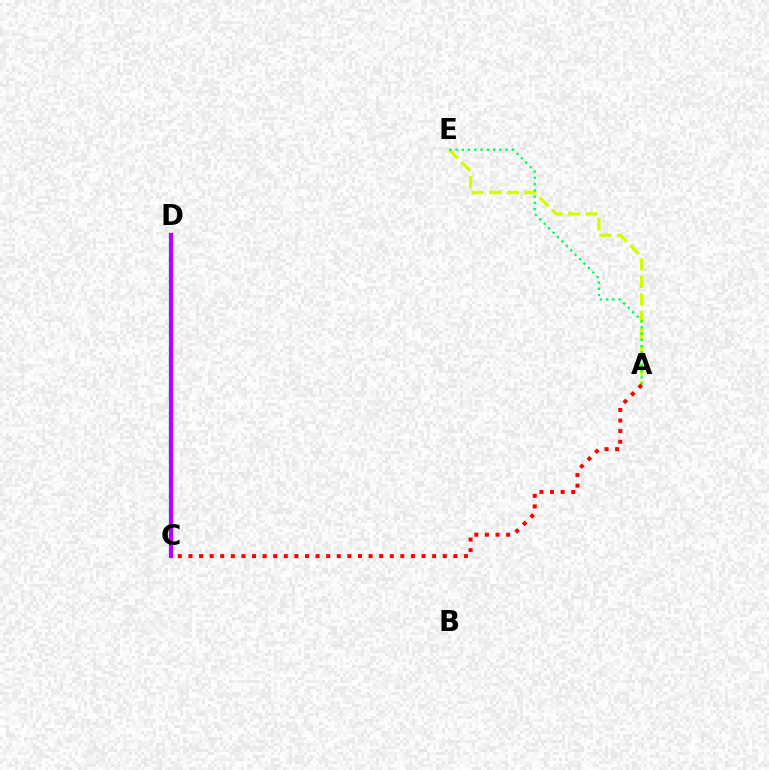{('A', 'E'): [{'color': '#d1ff00', 'line_style': 'dashed', 'thickness': 2.38}, {'color': '#00ff5c', 'line_style': 'dotted', 'thickness': 1.7}], ('C', 'D'): [{'color': '#0074ff', 'line_style': 'solid', 'thickness': 2.99}, {'color': '#b900ff', 'line_style': 'solid', 'thickness': 2.93}], ('A', 'C'): [{'color': '#ff0000', 'line_style': 'dotted', 'thickness': 2.88}]}